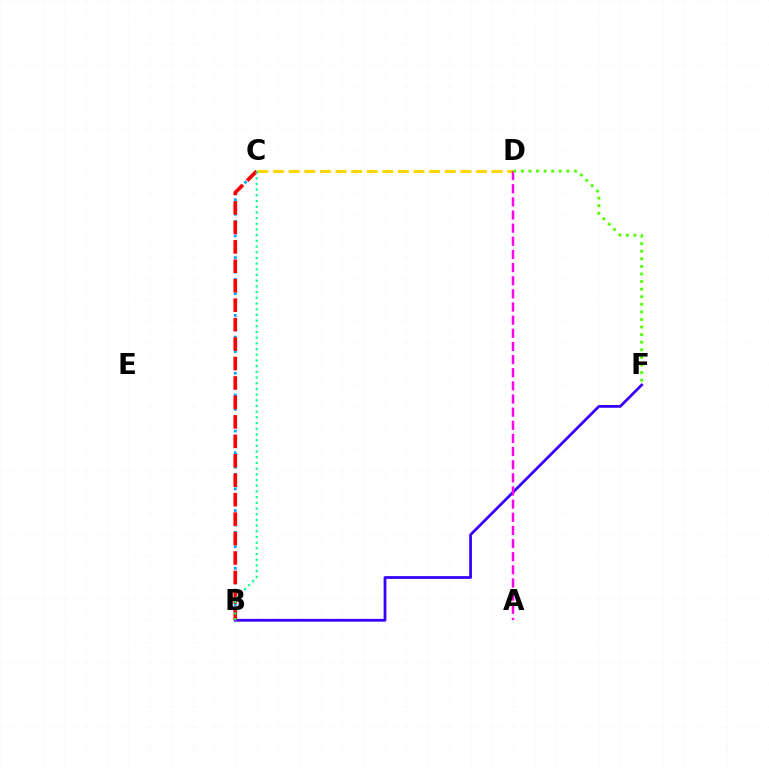{('B', 'F'): [{'color': '#3700ff', 'line_style': 'solid', 'thickness': 1.99}], ('B', 'C'): [{'color': '#009eff', 'line_style': 'dotted', 'thickness': 1.96}, {'color': '#ff0000', 'line_style': 'dashed', 'thickness': 2.64}, {'color': '#00ff86', 'line_style': 'dotted', 'thickness': 1.55}], ('C', 'D'): [{'color': '#ffd500', 'line_style': 'dashed', 'thickness': 2.12}], ('A', 'D'): [{'color': '#ff00ed', 'line_style': 'dashed', 'thickness': 1.79}], ('D', 'F'): [{'color': '#4fff00', 'line_style': 'dotted', 'thickness': 2.06}]}